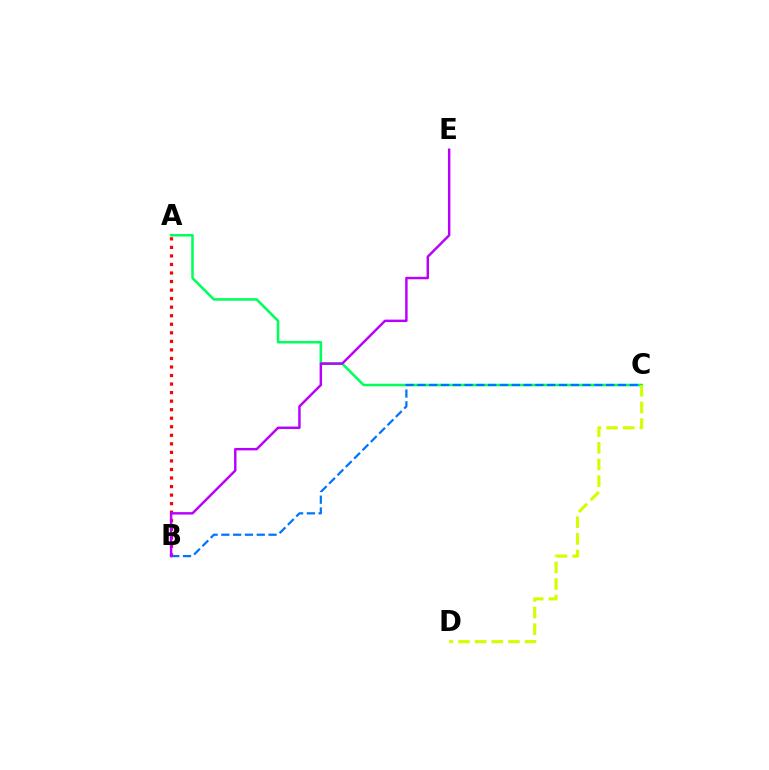{('A', 'C'): [{'color': '#00ff5c', 'line_style': 'solid', 'thickness': 1.83}], ('A', 'B'): [{'color': '#ff0000', 'line_style': 'dotted', 'thickness': 2.32}], ('B', 'C'): [{'color': '#0074ff', 'line_style': 'dashed', 'thickness': 1.6}], ('C', 'D'): [{'color': '#d1ff00', 'line_style': 'dashed', 'thickness': 2.26}], ('B', 'E'): [{'color': '#b900ff', 'line_style': 'solid', 'thickness': 1.77}]}